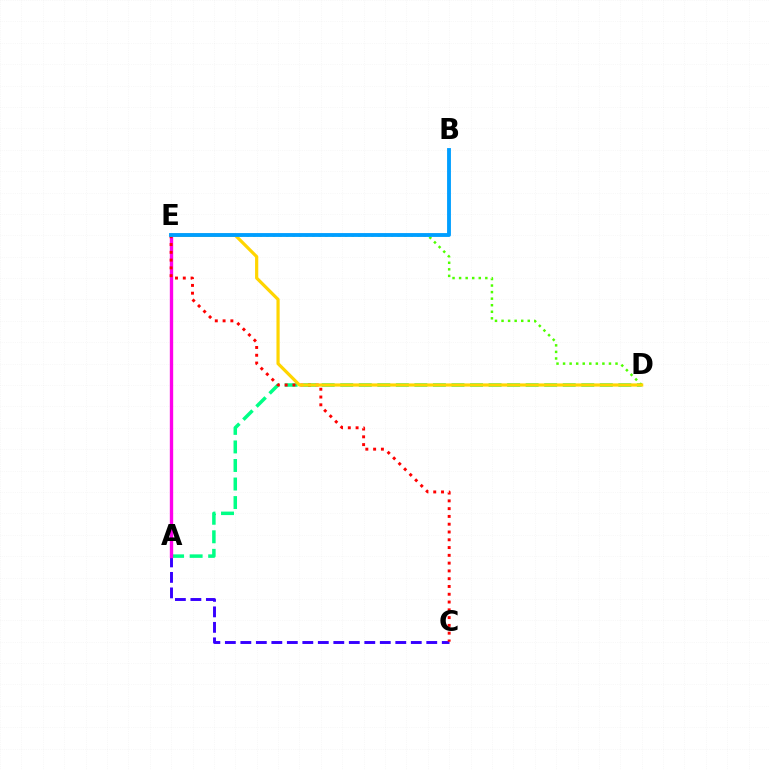{('A', 'C'): [{'color': '#3700ff', 'line_style': 'dashed', 'thickness': 2.1}], ('A', 'D'): [{'color': '#00ff86', 'line_style': 'dashed', 'thickness': 2.52}], ('D', 'E'): [{'color': '#4fff00', 'line_style': 'dotted', 'thickness': 1.78}, {'color': '#ffd500', 'line_style': 'solid', 'thickness': 2.3}], ('A', 'E'): [{'color': '#ff00ed', 'line_style': 'solid', 'thickness': 2.41}], ('C', 'E'): [{'color': '#ff0000', 'line_style': 'dotted', 'thickness': 2.11}], ('B', 'E'): [{'color': '#009eff', 'line_style': 'solid', 'thickness': 2.77}]}